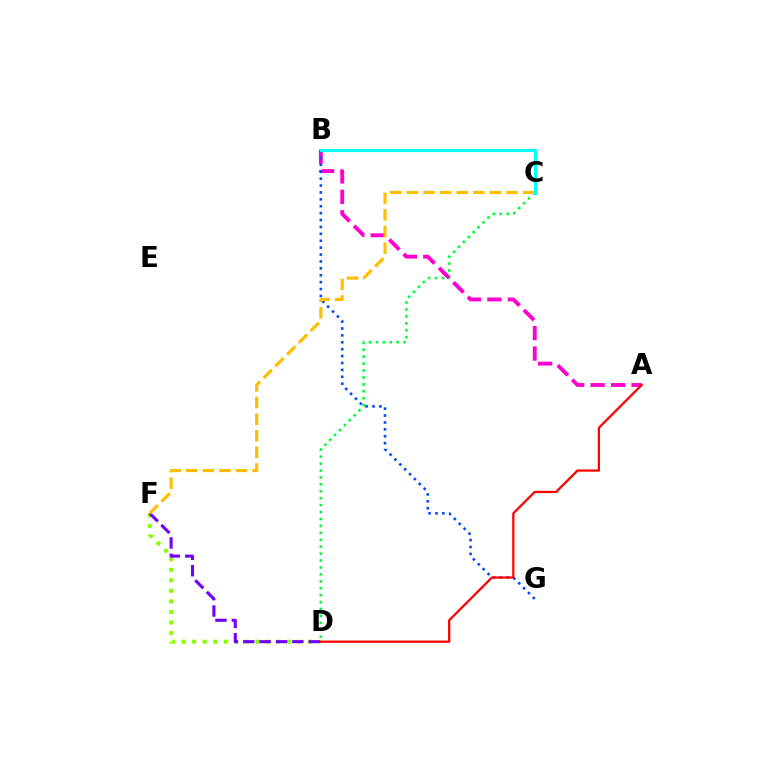{('D', 'F'): [{'color': '#84ff00', 'line_style': 'dotted', 'thickness': 2.87}, {'color': '#7200ff', 'line_style': 'dashed', 'thickness': 2.23}], ('C', 'D'): [{'color': '#00ff39', 'line_style': 'dotted', 'thickness': 1.88}], ('A', 'B'): [{'color': '#ff00cf', 'line_style': 'dashed', 'thickness': 2.78}], ('B', 'G'): [{'color': '#004bff', 'line_style': 'dotted', 'thickness': 1.87}], ('A', 'D'): [{'color': '#ff0000', 'line_style': 'solid', 'thickness': 1.62}], ('C', 'F'): [{'color': '#ffbd00', 'line_style': 'dashed', 'thickness': 2.26}], ('B', 'C'): [{'color': '#00fff6', 'line_style': 'solid', 'thickness': 2.3}]}